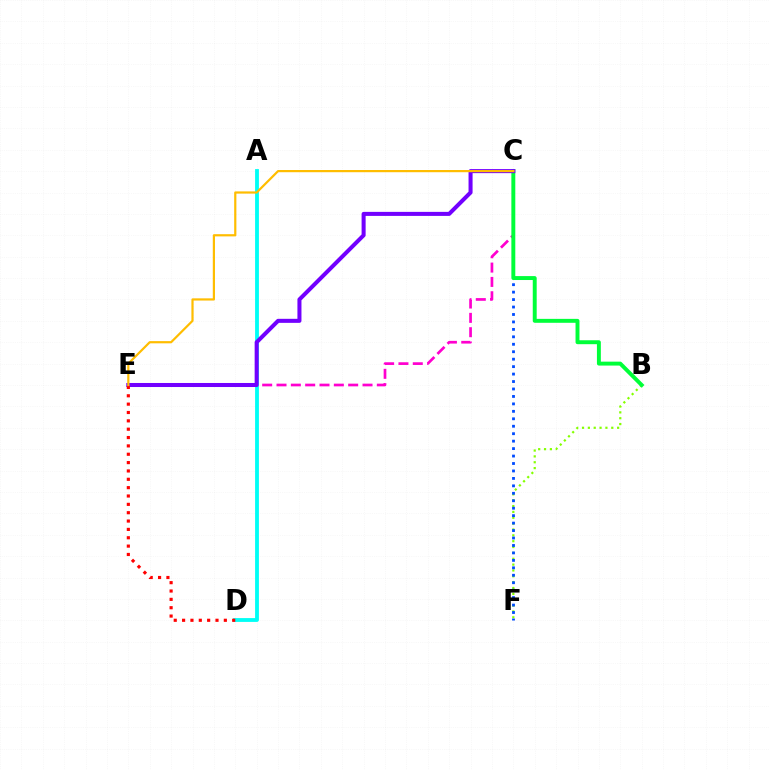{('B', 'F'): [{'color': '#84ff00', 'line_style': 'dotted', 'thickness': 1.59}], ('A', 'D'): [{'color': '#00fff6', 'line_style': 'solid', 'thickness': 2.76}], ('C', 'F'): [{'color': '#004bff', 'line_style': 'dotted', 'thickness': 2.02}], ('C', 'E'): [{'color': '#ff00cf', 'line_style': 'dashed', 'thickness': 1.95}, {'color': '#7200ff', 'line_style': 'solid', 'thickness': 2.91}, {'color': '#ffbd00', 'line_style': 'solid', 'thickness': 1.59}], ('B', 'C'): [{'color': '#00ff39', 'line_style': 'solid', 'thickness': 2.83}], ('D', 'E'): [{'color': '#ff0000', 'line_style': 'dotted', 'thickness': 2.27}]}